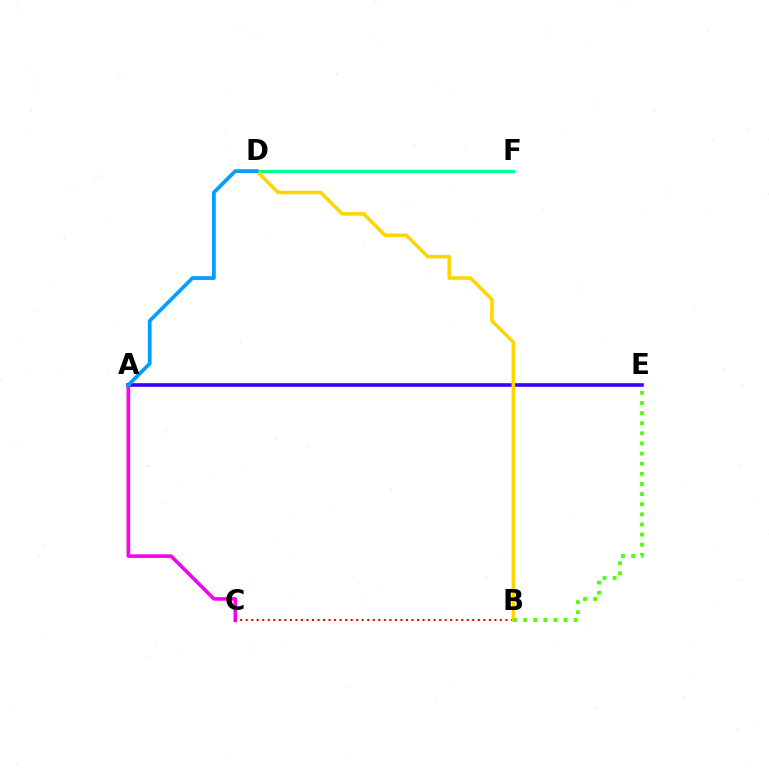{('D', 'F'): [{'color': '#00ff86', 'line_style': 'solid', 'thickness': 2.31}], ('A', 'E'): [{'color': '#3700ff', 'line_style': 'solid', 'thickness': 2.59}], ('A', 'C'): [{'color': '#ff00ed', 'line_style': 'solid', 'thickness': 2.6}], ('B', 'C'): [{'color': '#ff0000', 'line_style': 'dotted', 'thickness': 1.5}], ('B', 'D'): [{'color': '#ffd500', 'line_style': 'solid', 'thickness': 2.55}], ('B', 'E'): [{'color': '#4fff00', 'line_style': 'dotted', 'thickness': 2.75}], ('A', 'D'): [{'color': '#009eff', 'line_style': 'solid', 'thickness': 2.69}]}